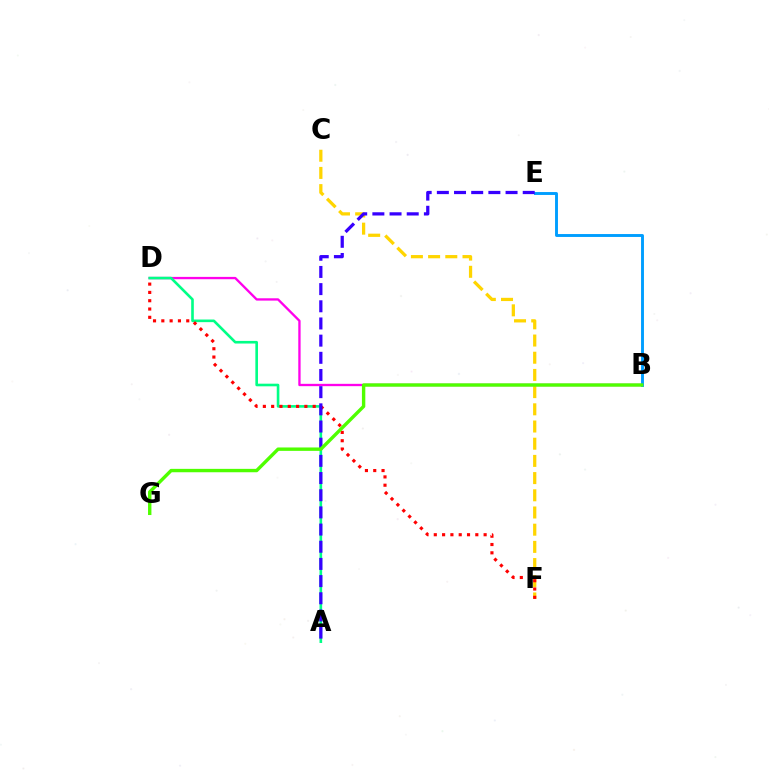{('B', 'D'): [{'color': '#ff00ed', 'line_style': 'solid', 'thickness': 1.68}], ('C', 'F'): [{'color': '#ffd500', 'line_style': 'dashed', 'thickness': 2.34}], ('A', 'D'): [{'color': '#00ff86', 'line_style': 'solid', 'thickness': 1.89}], ('B', 'E'): [{'color': '#009eff', 'line_style': 'solid', 'thickness': 2.09}], ('D', 'F'): [{'color': '#ff0000', 'line_style': 'dotted', 'thickness': 2.26}], ('A', 'E'): [{'color': '#3700ff', 'line_style': 'dashed', 'thickness': 2.33}], ('B', 'G'): [{'color': '#4fff00', 'line_style': 'solid', 'thickness': 2.44}]}